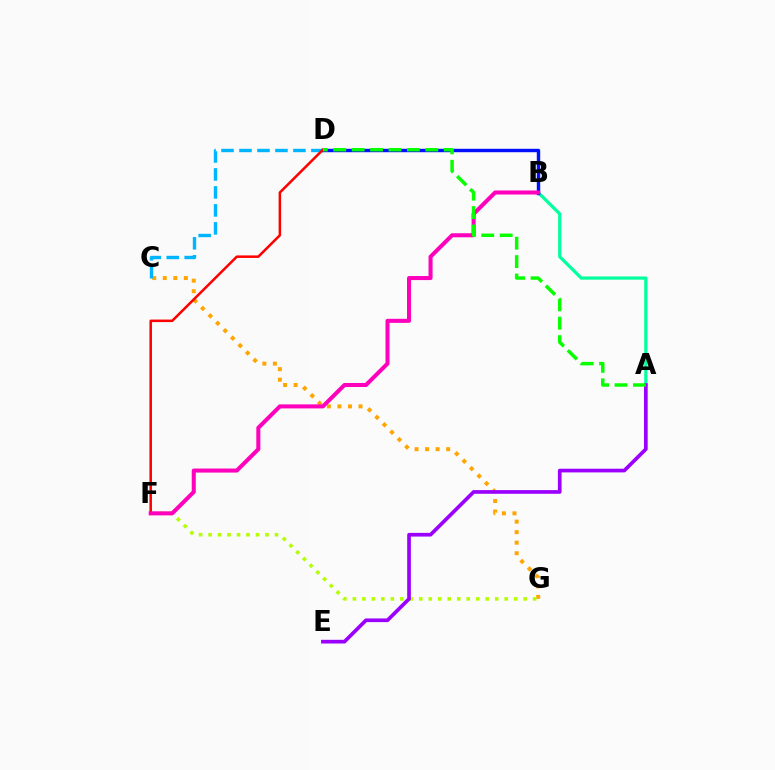{('A', 'B'): [{'color': '#00ff9d', 'line_style': 'solid', 'thickness': 2.31}], ('C', 'G'): [{'color': '#ffa500', 'line_style': 'dotted', 'thickness': 2.86}], ('F', 'G'): [{'color': '#b3ff00', 'line_style': 'dotted', 'thickness': 2.58}], ('C', 'D'): [{'color': '#00b5ff', 'line_style': 'dashed', 'thickness': 2.44}], ('A', 'E'): [{'color': '#9b00ff', 'line_style': 'solid', 'thickness': 2.66}], ('B', 'D'): [{'color': '#0010ff', 'line_style': 'solid', 'thickness': 2.46}], ('D', 'F'): [{'color': '#ff0000', 'line_style': 'solid', 'thickness': 1.82}], ('B', 'F'): [{'color': '#ff00bd', 'line_style': 'solid', 'thickness': 2.91}], ('A', 'D'): [{'color': '#08ff00', 'line_style': 'dashed', 'thickness': 2.5}]}